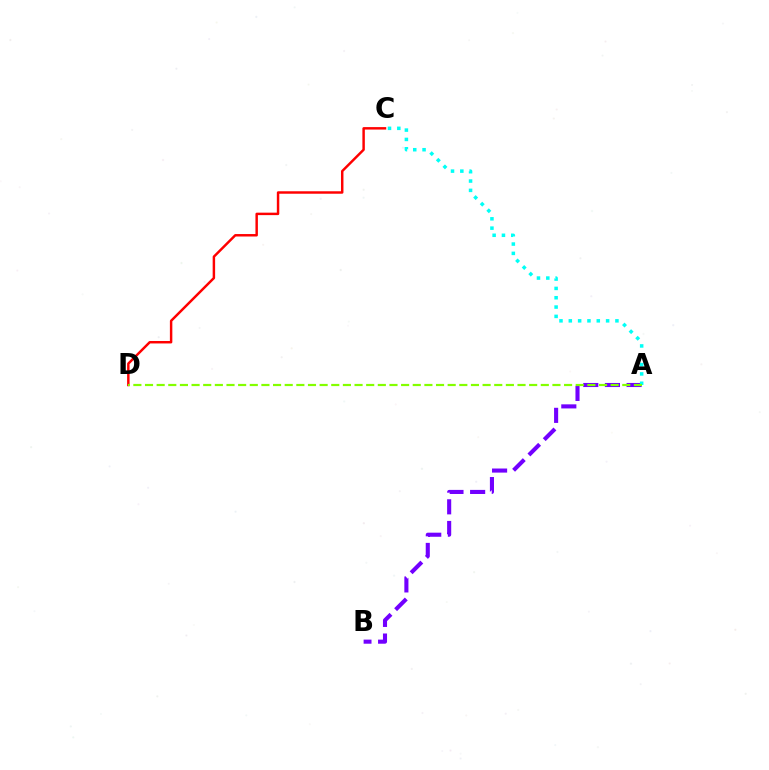{('C', 'D'): [{'color': '#ff0000', 'line_style': 'solid', 'thickness': 1.77}], ('A', 'B'): [{'color': '#7200ff', 'line_style': 'dashed', 'thickness': 2.94}], ('A', 'C'): [{'color': '#00fff6', 'line_style': 'dotted', 'thickness': 2.53}], ('A', 'D'): [{'color': '#84ff00', 'line_style': 'dashed', 'thickness': 1.58}]}